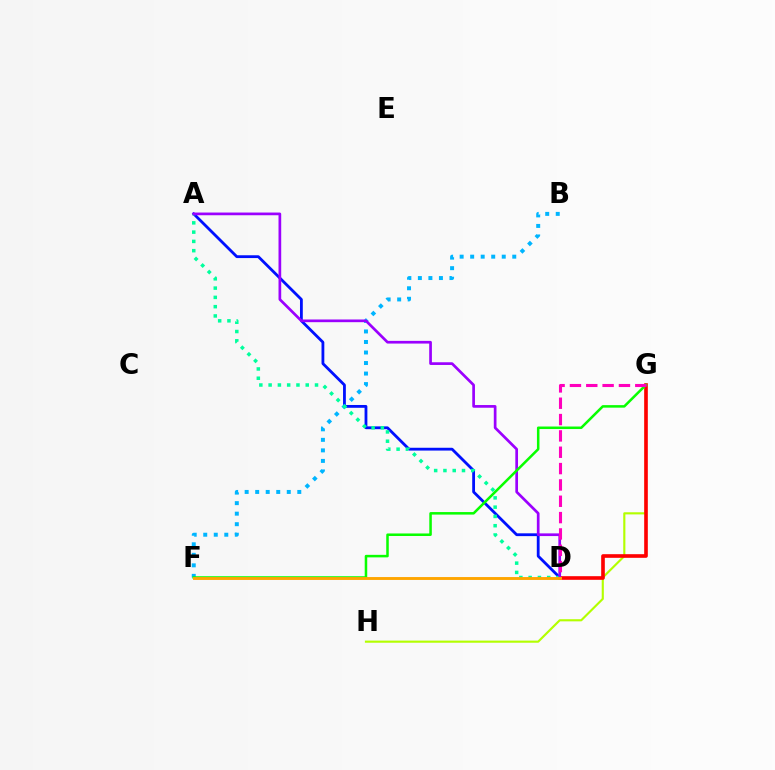{('A', 'D'): [{'color': '#0010ff', 'line_style': 'solid', 'thickness': 2.02}, {'color': '#00ff9d', 'line_style': 'dotted', 'thickness': 2.52}, {'color': '#9b00ff', 'line_style': 'solid', 'thickness': 1.94}], ('B', 'F'): [{'color': '#00b5ff', 'line_style': 'dotted', 'thickness': 2.86}], ('G', 'H'): [{'color': '#b3ff00', 'line_style': 'solid', 'thickness': 1.54}], ('D', 'G'): [{'color': '#ff0000', 'line_style': 'solid', 'thickness': 2.62}, {'color': '#ff00bd', 'line_style': 'dashed', 'thickness': 2.22}], ('F', 'G'): [{'color': '#08ff00', 'line_style': 'solid', 'thickness': 1.82}], ('D', 'F'): [{'color': '#ffa500', 'line_style': 'solid', 'thickness': 2.08}]}